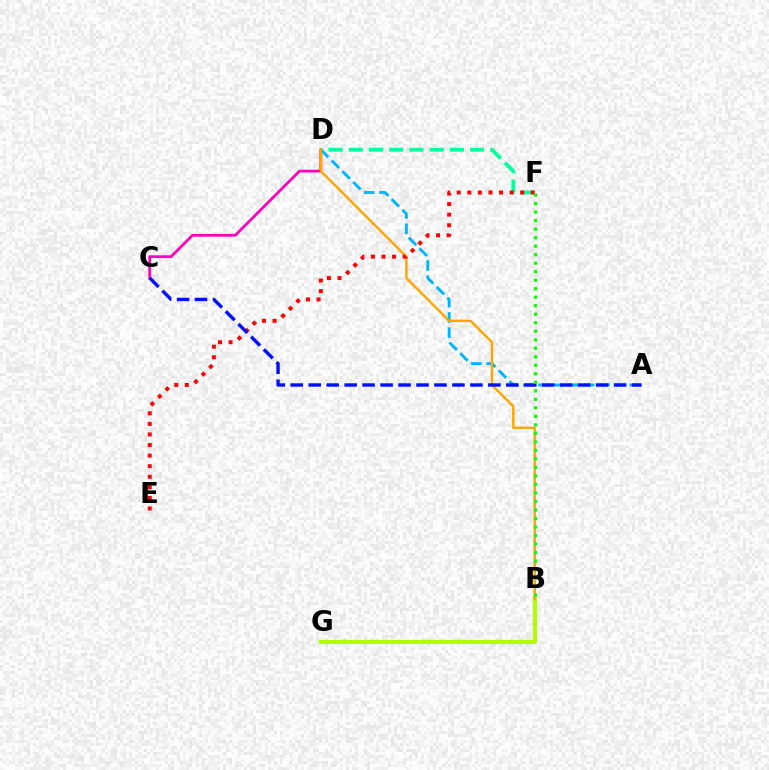{('C', 'D'): [{'color': '#ff00bd', 'line_style': 'solid', 'thickness': 1.97}], ('B', 'G'): [{'color': '#9b00ff', 'line_style': 'dashed', 'thickness': 1.63}, {'color': '#b3ff00', 'line_style': 'solid', 'thickness': 2.99}], ('D', 'F'): [{'color': '#00ff9d', 'line_style': 'dashed', 'thickness': 2.75}], ('A', 'D'): [{'color': '#00b5ff', 'line_style': 'dashed', 'thickness': 2.07}], ('B', 'D'): [{'color': '#ffa500', 'line_style': 'solid', 'thickness': 1.73}], ('E', 'F'): [{'color': '#ff0000', 'line_style': 'dotted', 'thickness': 2.87}], ('A', 'C'): [{'color': '#0010ff', 'line_style': 'dashed', 'thickness': 2.44}], ('B', 'F'): [{'color': '#08ff00', 'line_style': 'dotted', 'thickness': 2.31}]}